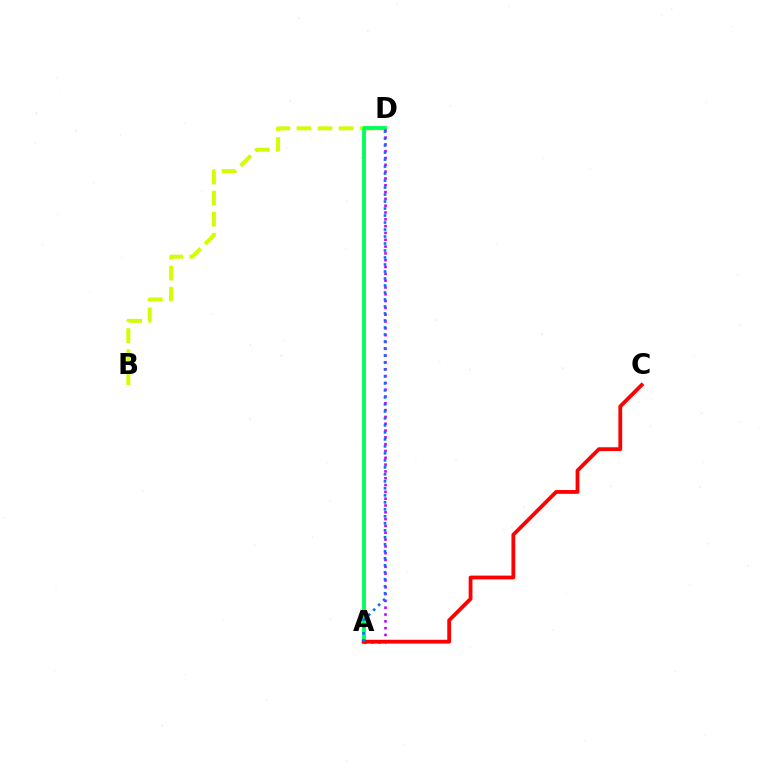{('B', 'D'): [{'color': '#d1ff00', 'line_style': 'dashed', 'thickness': 2.86}], ('A', 'D'): [{'color': '#00ff5c', 'line_style': 'solid', 'thickness': 2.77}, {'color': '#b900ff', 'line_style': 'dotted', 'thickness': 1.85}, {'color': '#0074ff', 'line_style': 'dotted', 'thickness': 1.9}], ('A', 'C'): [{'color': '#ff0000', 'line_style': 'solid', 'thickness': 2.73}]}